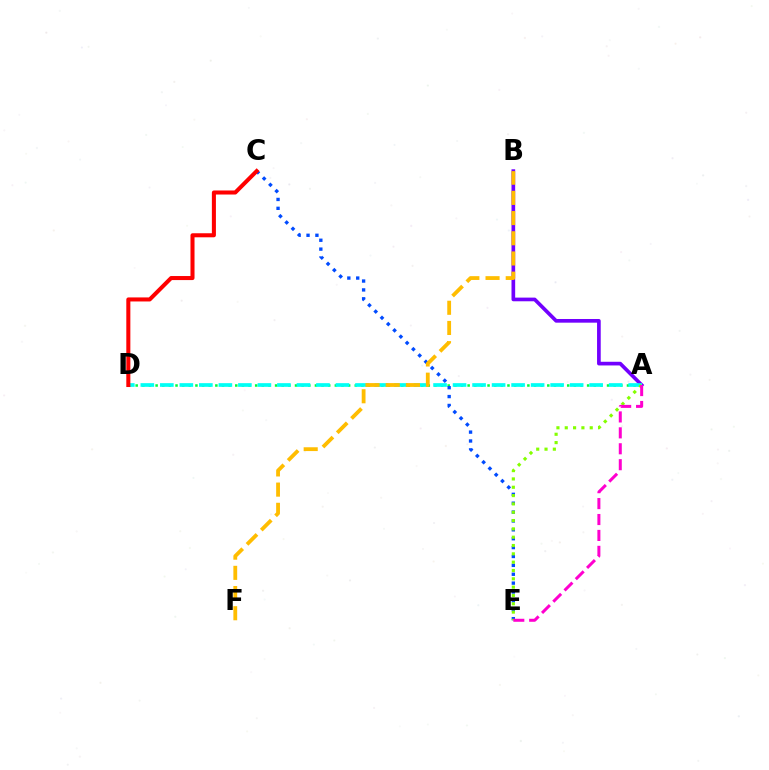{('A', 'D'): [{'color': '#00ff39', 'line_style': 'dotted', 'thickness': 1.8}, {'color': '#00fff6', 'line_style': 'dashed', 'thickness': 2.65}], ('A', 'B'): [{'color': '#7200ff', 'line_style': 'solid', 'thickness': 2.64}], ('C', 'E'): [{'color': '#004bff', 'line_style': 'dotted', 'thickness': 2.41}], ('A', 'E'): [{'color': '#84ff00', 'line_style': 'dotted', 'thickness': 2.26}, {'color': '#ff00cf', 'line_style': 'dashed', 'thickness': 2.16}], ('C', 'D'): [{'color': '#ff0000', 'line_style': 'solid', 'thickness': 2.91}], ('B', 'F'): [{'color': '#ffbd00', 'line_style': 'dashed', 'thickness': 2.74}]}